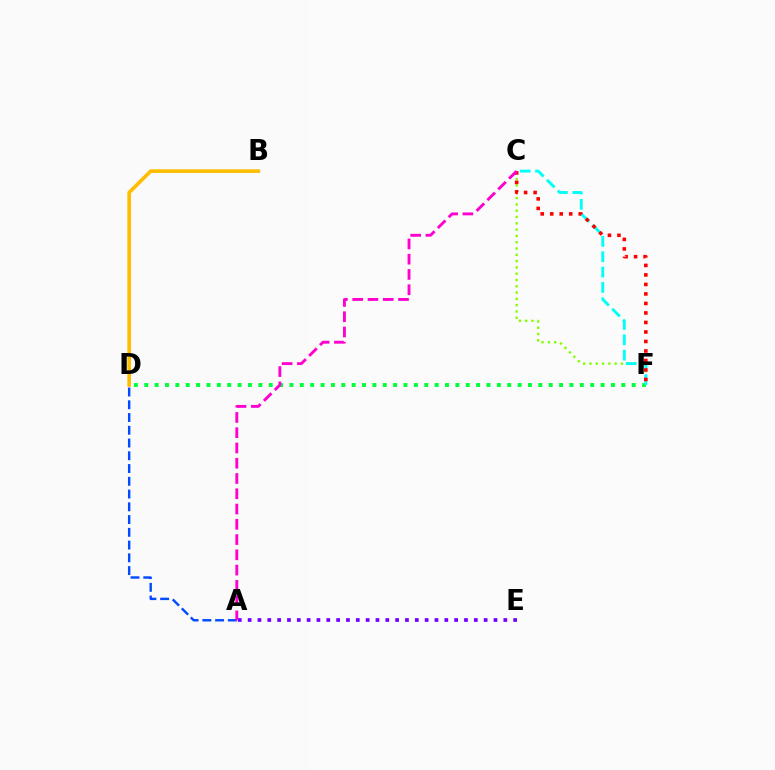{('A', 'D'): [{'color': '#004bff', 'line_style': 'dashed', 'thickness': 1.73}], ('C', 'F'): [{'color': '#84ff00', 'line_style': 'dotted', 'thickness': 1.71}, {'color': '#00fff6', 'line_style': 'dashed', 'thickness': 2.08}, {'color': '#ff0000', 'line_style': 'dotted', 'thickness': 2.58}], ('D', 'F'): [{'color': '#00ff39', 'line_style': 'dotted', 'thickness': 2.82}], ('A', 'E'): [{'color': '#7200ff', 'line_style': 'dotted', 'thickness': 2.67}], ('B', 'D'): [{'color': '#ffbd00', 'line_style': 'solid', 'thickness': 2.62}], ('A', 'C'): [{'color': '#ff00cf', 'line_style': 'dashed', 'thickness': 2.07}]}